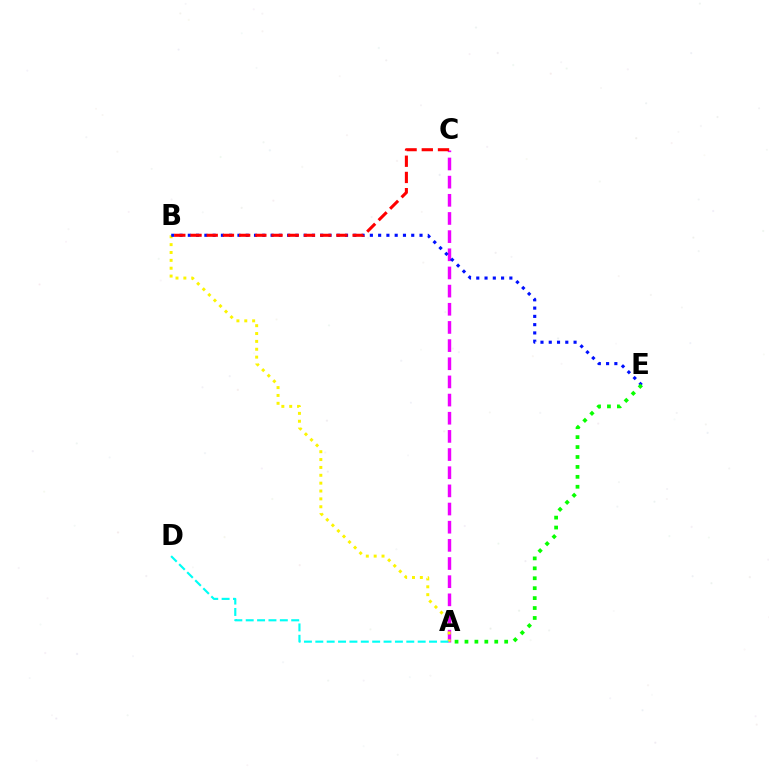{('A', 'C'): [{'color': '#ee00ff', 'line_style': 'dashed', 'thickness': 2.47}], ('A', 'B'): [{'color': '#fcf500', 'line_style': 'dotted', 'thickness': 2.14}], ('B', 'E'): [{'color': '#0010ff', 'line_style': 'dotted', 'thickness': 2.25}], ('B', 'C'): [{'color': '#ff0000', 'line_style': 'dashed', 'thickness': 2.2}], ('A', 'D'): [{'color': '#00fff6', 'line_style': 'dashed', 'thickness': 1.55}], ('A', 'E'): [{'color': '#08ff00', 'line_style': 'dotted', 'thickness': 2.7}]}